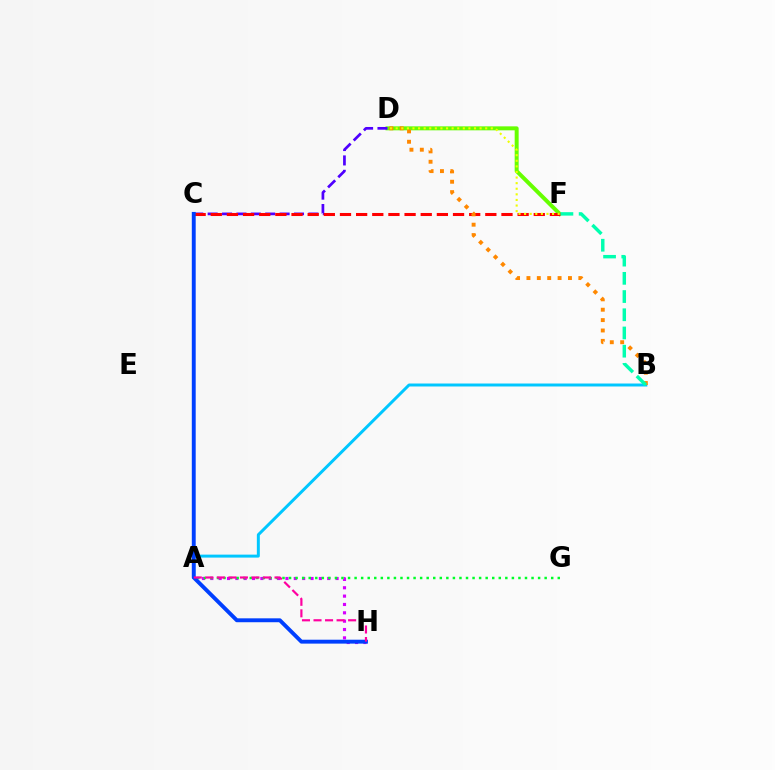{('A', 'B'): [{'color': '#00c7ff', 'line_style': 'solid', 'thickness': 2.14}], ('A', 'H'): [{'color': '#d600ff', 'line_style': 'dotted', 'thickness': 2.27}, {'color': '#ff00a0', 'line_style': 'dashed', 'thickness': 1.57}], ('D', 'F'): [{'color': '#66ff00', 'line_style': 'solid', 'thickness': 2.86}, {'color': '#eeff00', 'line_style': 'dotted', 'thickness': 1.52}], ('C', 'D'): [{'color': '#4f00ff', 'line_style': 'dashed', 'thickness': 1.95}], ('C', 'F'): [{'color': '#ff0000', 'line_style': 'dashed', 'thickness': 2.19}], ('B', 'D'): [{'color': '#ff8800', 'line_style': 'dotted', 'thickness': 2.82}], ('A', 'G'): [{'color': '#00ff27', 'line_style': 'dotted', 'thickness': 1.78}], ('C', 'H'): [{'color': '#003fff', 'line_style': 'solid', 'thickness': 2.81}], ('B', 'F'): [{'color': '#00ffaf', 'line_style': 'dashed', 'thickness': 2.47}]}